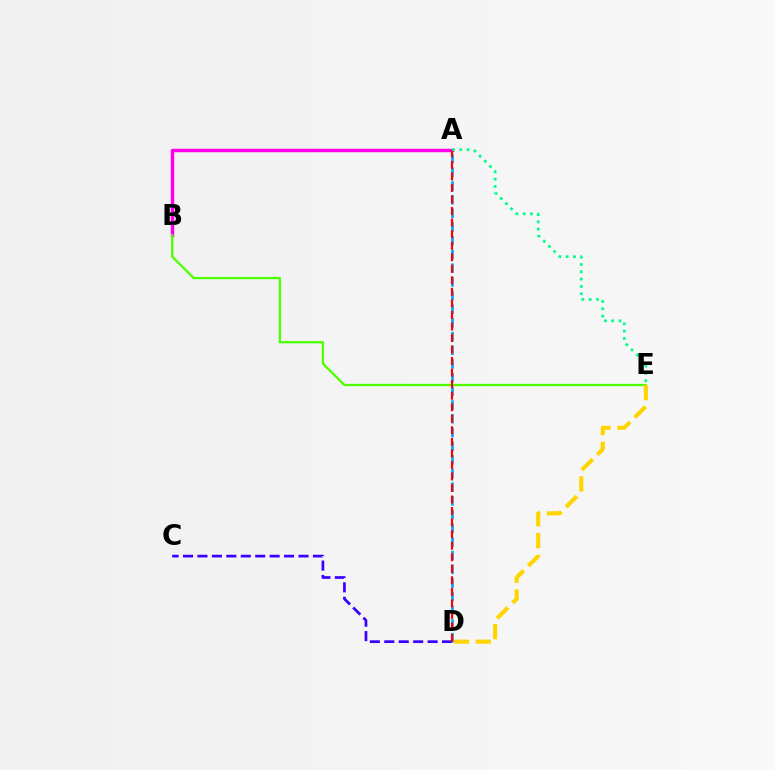{('A', 'B'): [{'color': '#ff00ed', 'line_style': 'solid', 'thickness': 2.47}], ('B', 'E'): [{'color': '#4fff00', 'line_style': 'solid', 'thickness': 1.65}], ('C', 'D'): [{'color': '#3700ff', 'line_style': 'dashed', 'thickness': 1.96}], ('A', 'D'): [{'color': '#009eff', 'line_style': 'dashed', 'thickness': 1.86}, {'color': '#ff0000', 'line_style': 'dashed', 'thickness': 1.57}], ('D', 'E'): [{'color': '#ffd500', 'line_style': 'dashed', 'thickness': 2.96}], ('A', 'E'): [{'color': '#00ff86', 'line_style': 'dotted', 'thickness': 1.99}]}